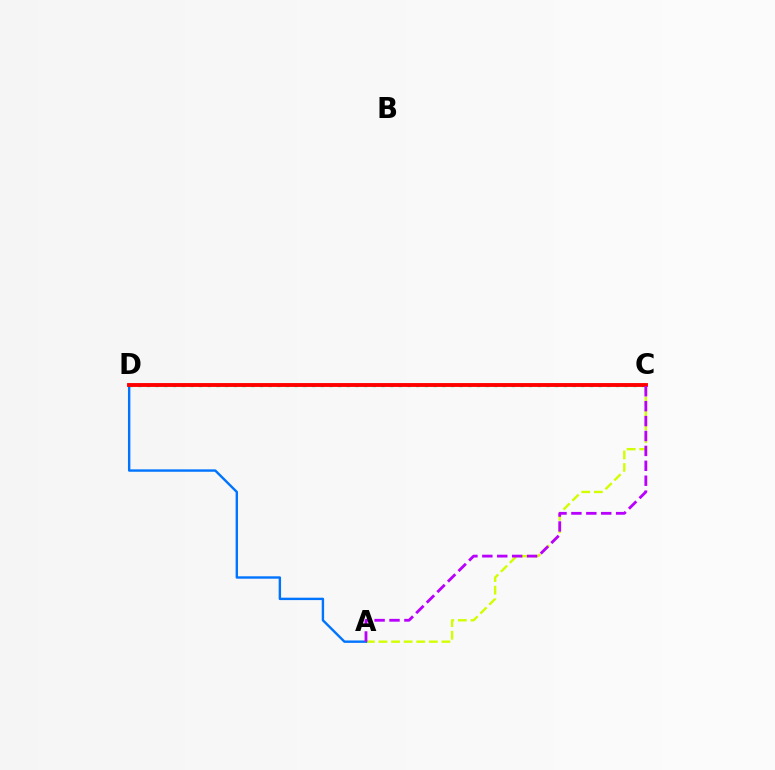{('C', 'D'): [{'color': '#00ff5c', 'line_style': 'dotted', 'thickness': 2.36}, {'color': '#ff0000', 'line_style': 'solid', 'thickness': 2.78}], ('A', 'C'): [{'color': '#d1ff00', 'line_style': 'dashed', 'thickness': 1.71}, {'color': '#b900ff', 'line_style': 'dashed', 'thickness': 2.03}], ('A', 'D'): [{'color': '#0074ff', 'line_style': 'solid', 'thickness': 1.73}]}